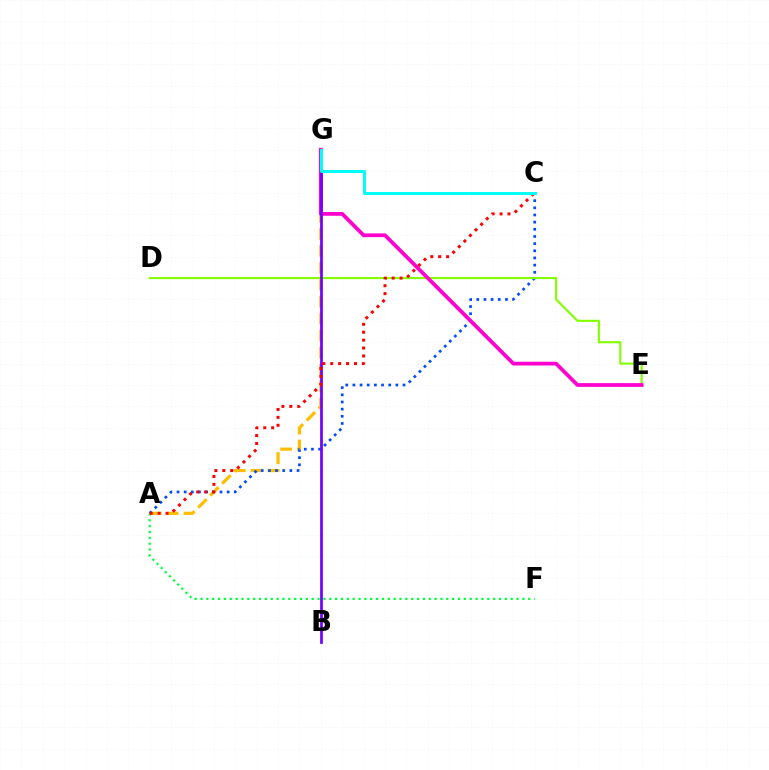{('A', 'G'): [{'color': '#ffbd00', 'line_style': 'dashed', 'thickness': 2.3}], ('A', 'C'): [{'color': '#004bff', 'line_style': 'dotted', 'thickness': 1.95}, {'color': '#ff0000', 'line_style': 'dotted', 'thickness': 2.15}], ('D', 'E'): [{'color': '#84ff00', 'line_style': 'solid', 'thickness': 1.53}], ('E', 'G'): [{'color': '#ff00cf', 'line_style': 'solid', 'thickness': 2.7}], ('A', 'F'): [{'color': '#00ff39', 'line_style': 'dotted', 'thickness': 1.59}], ('B', 'G'): [{'color': '#7200ff', 'line_style': 'solid', 'thickness': 1.96}], ('C', 'G'): [{'color': '#00fff6', 'line_style': 'solid', 'thickness': 2.16}]}